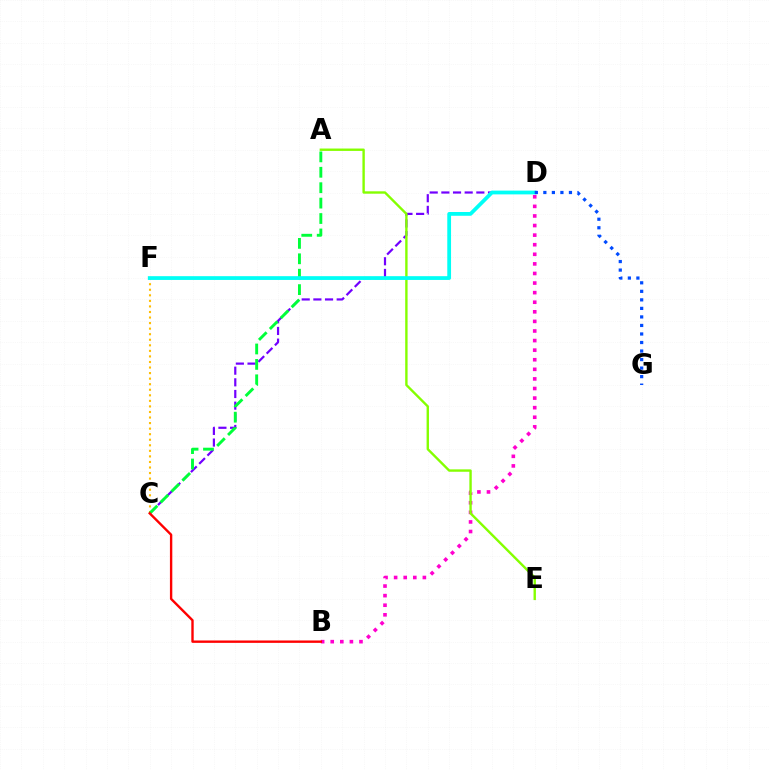{('B', 'D'): [{'color': '#ff00cf', 'line_style': 'dotted', 'thickness': 2.6}], ('C', 'D'): [{'color': '#7200ff', 'line_style': 'dashed', 'thickness': 1.58}], ('C', 'F'): [{'color': '#ffbd00', 'line_style': 'dotted', 'thickness': 1.51}], ('A', 'C'): [{'color': '#00ff39', 'line_style': 'dashed', 'thickness': 2.09}], ('A', 'E'): [{'color': '#84ff00', 'line_style': 'solid', 'thickness': 1.72}], ('D', 'F'): [{'color': '#00fff6', 'line_style': 'solid', 'thickness': 2.71}], ('D', 'G'): [{'color': '#004bff', 'line_style': 'dotted', 'thickness': 2.32}], ('B', 'C'): [{'color': '#ff0000', 'line_style': 'solid', 'thickness': 1.71}]}